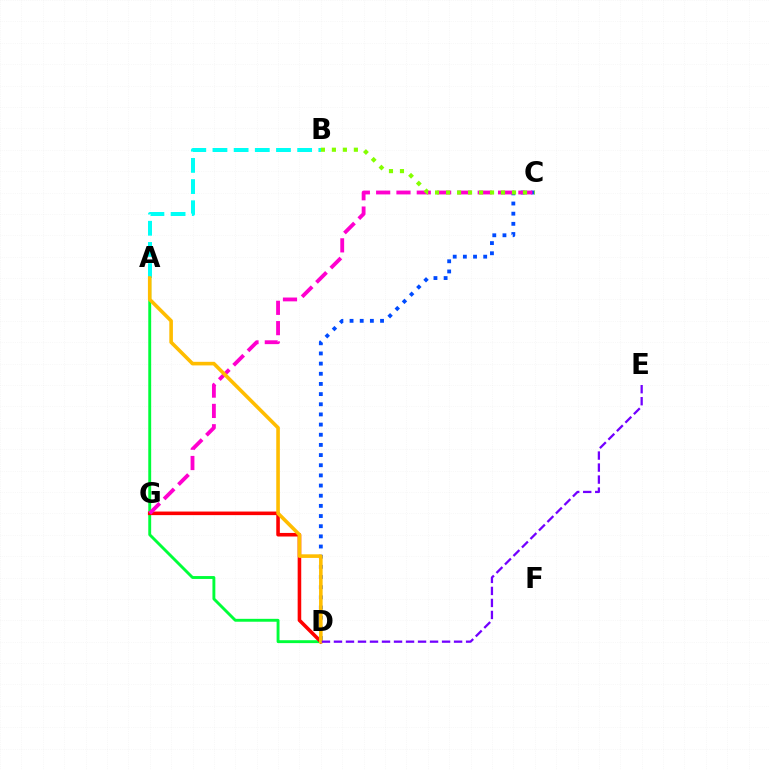{('A', 'D'): [{'color': '#00ff39', 'line_style': 'solid', 'thickness': 2.08}, {'color': '#ffbd00', 'line_style': 'solid', 'thickness': 2.59}], ('A', 'B'): [{'color': '#00fff6', 'line_style': 'dashed', 'thickness': 2.88}], ('D', 'G'): [{'color': '#ff0000', 'line_style': 'solid', 'thickness': 2.57}], ('C', 'D'): [{'color': '#004bff', 'line_style': 'dotted', 'thickness': 2.76}], ('C', 'G'): [{'color': '#ff00cf', 'line_style': 'dashed', 'thickness': 2.76}], ('B', 'C'): [{'color': '#84ff00', 'line_style': 'dotted', 'thickness': 2.99}], ('D', 'E'): [{'color': '#7200ff', 'line_style': 'dashed', 'thickness': 1.63}]}